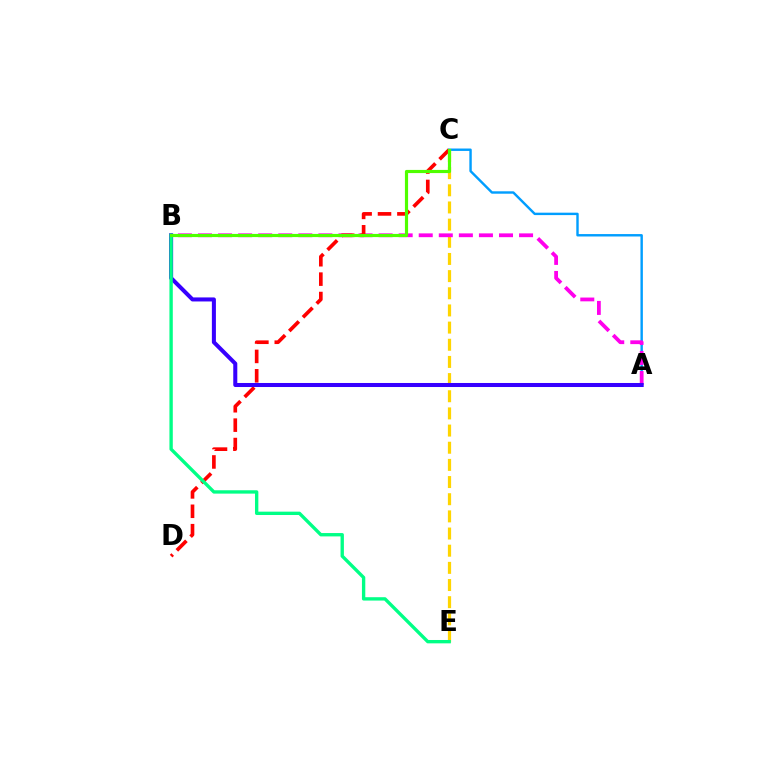{('A', 'C'): [{'color': '#009eff', 'line_style': 'solid', 'thickness': 1.74}], ('C', 'E'): [{'color': '#ffd500', 'line_style': 'dashed', 'thickness': 2.33}], ('A', 'B'): [{'color': '#ff00ed', 'line_style': 'dashed', 'thickness': 2.73}, {'color': '#3700ff', 'line_style': 'solid', 'thickness': 2.91}], ('C', 'D'): [{'color': '#ff0000', 'line_style': 'dashed', 'thickness': 2.64}], ('B', 'E'): [{'color': '#00ff86', 'line_style': 'solid', 'thickness': 2.41}], ('B', 'C'): [{'color': '#4fff00', 'line_style': 'solid', 'thickness': 2.28}]}